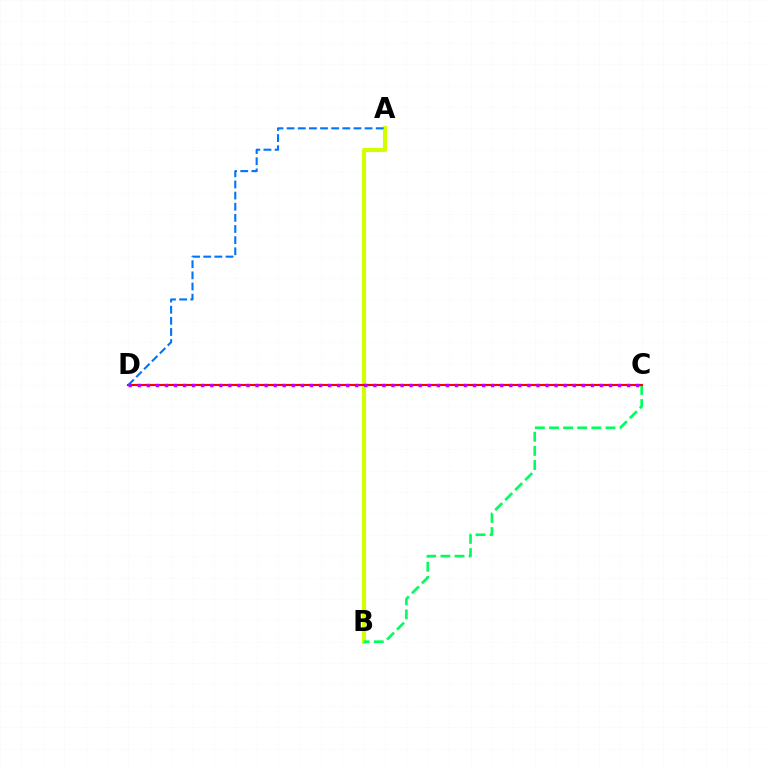{('A', 'B'): [{'color': '#d1ff00', 'line_style': 'solid', 'thickness': 2.97}], ('B', 'C'): [{'color': '#00ff5c', 'line_style': 'dashed', 'thickness': 1.92}], ('C', 'D'): [{'color': '#ff0000', 'line_style': 'solid', 'thickness': 1.53}, {'color': '#b900ff', 'line_style': 'dotted', 'thickness': 2.46}], ('A', 'D'): [{'color': '#0074ff', 'line_style': 'dashed', 'thickness': 1.51}]}